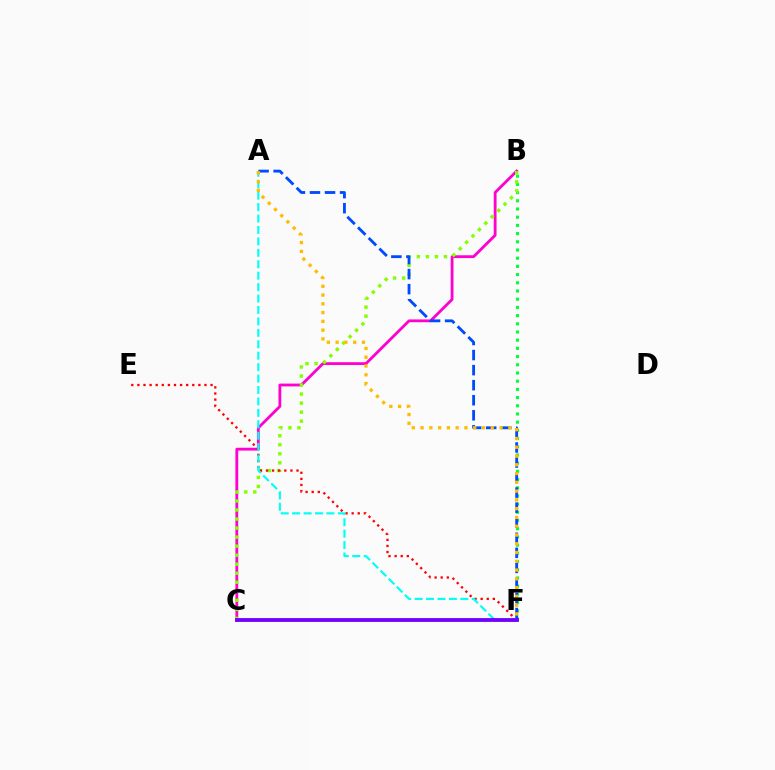{('B', 'C'): [{'color': '#ff00cf', 'line_style': 'solid', 'thickness': 2.03}, {'color': '#84ff00', 'line_style': 'dotted', 'thickness': 2.45}], ('B', 'F'): [{'color': '#00ff39', 'line_style': 'dotted', 'thickness': 2.23}], ('E', 'F'): [{'color': '#ff0000', 'line_style': 'dotted', 'thickness': 1.66}], ('A', 'F'): [{'color': '#00fff6', 'line_style': 'dashed', 'thickness': 1.55}, {'color': '#004bff', 'line_style': 'dashed', 'thickness': 2.04}, {'color': '#ffbd00', 'line_style': 'dotted', 'thickness': 2.38}], ('C', 'F'): [{'color': '#7200ff', 'line_style': 'solid', 'thickness': 2.75}]}